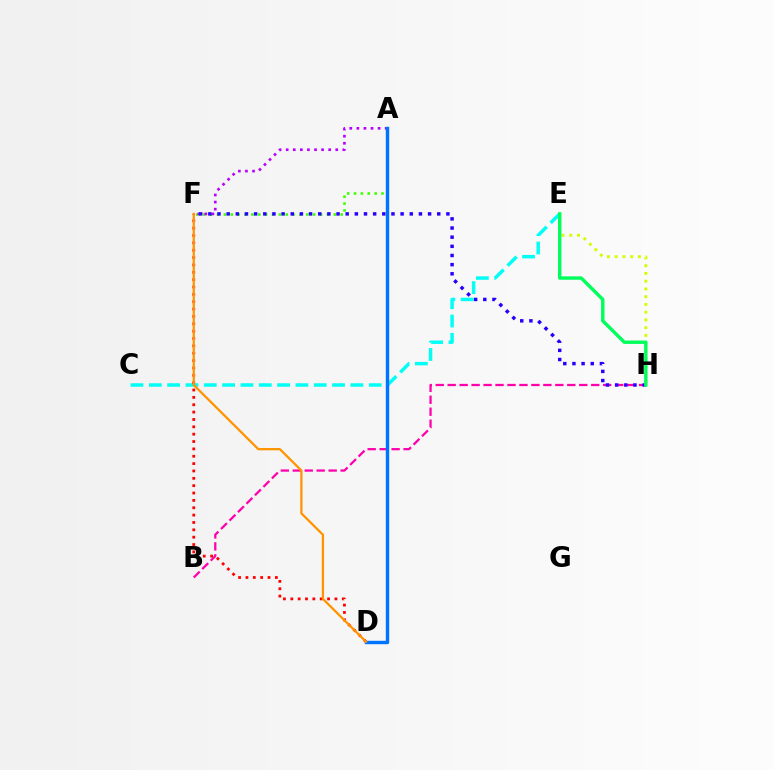{('A', 'F'): [{'color': '#3dff00', 'line_style': 'dotted', 'thickness': 1.87}, {'color': '#b900ff', 'line_style': 'dotted', 'thickness': 1.92}], ('B', 'H'): [{'color': '#ff00ac', 'line_style': 'dashed', 'thickness': 1.63}], ('C', 'E'): [{'color': '#00fff6', 'line_style': 'dashed', 'thickness': 2.49}], ('F', 'H'): [{'color': '#2500ff', 'line_style': 'dotted', 'thickness': 2.49}], ('E', 'H'): [{'color': '#d1ff00', 'line_style': 'dotted', 'thickness': 2.1}, {'color': '#00ff5c', 'line_style': 'solid', 'thickness': 2.45}], ('D', 'F'): [{'color': '#ff0000', 'line_style': 'dotted', 'thickness': 2.0}, {'color': '#ff9400', 'line_style': 'solid', 'thickness': 1.64}], ('A', 'D'): [{'color': '#0074ff', 'line_style': 'solid', 'thickness': 2.46}]}